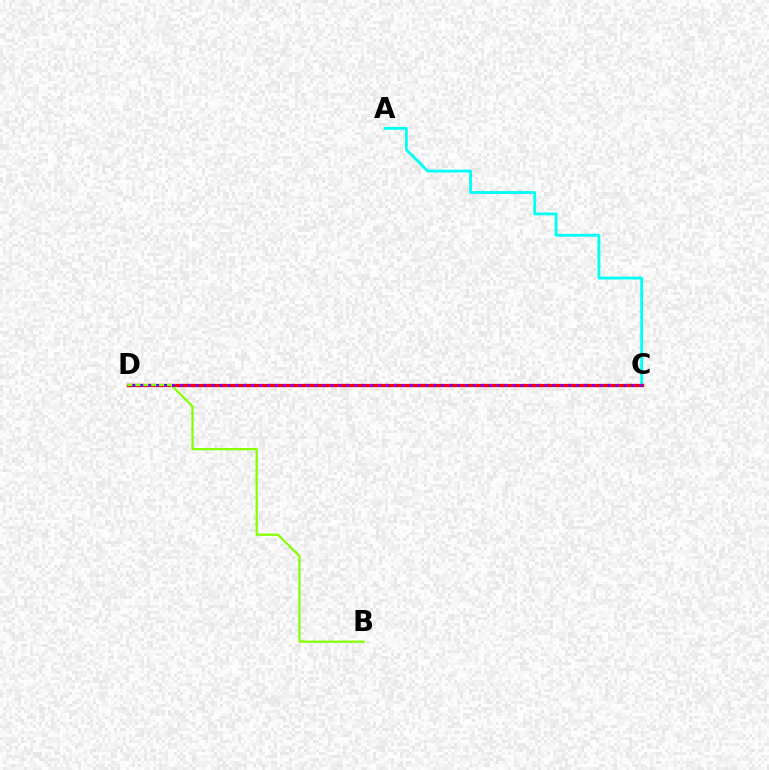{('A', 'C'): [{'color': '#00fff6', 'line_style': 'solid', 'thickness': 2.04}], ('C', 'D'): [{'color': '#ff0000', 'line_style': 'solid', 'thickness': 2.37}, {'color': '#7200ff', 'line_style': 'dotted', 'thickness': 2.15}], ('B', 'D'): [{'color': '#84ff00', 'line_style': 'solid', 'thickness': 1.6}]}